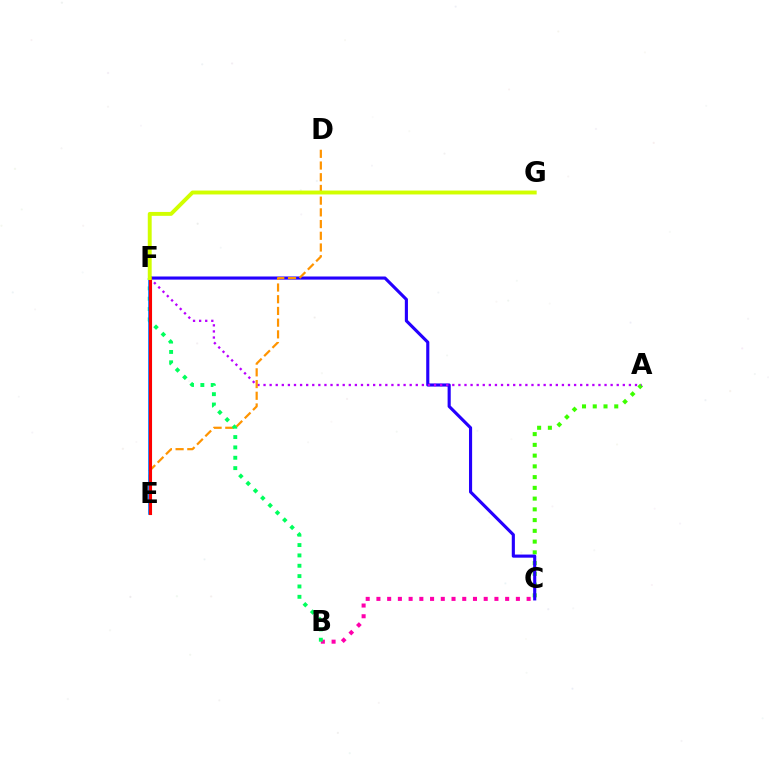{('B', 'C'): [{'color': '#ff00ac', 'line_style': 'dotted', 'thickness': 2.91}], ('A', 'C'): [{'color': '#3dff00', 'line_style': 'dotted', 'thickness': 2.92}], ('C', 'F'): [{'color': '#2500ff', 'line_style': 'solid', 'thickness': 2.25}], ('A', 'F'): [{'color': '#b900ff', 'line_style': 'dotted', 'thickness': 1.65}], ('D', 'E'): [{'color': '#ff9400', 'line_style': 'dashed', 'thickness': 1.59}], ('E', 'F'): [{'color': '#00fff6', 'line_style': 'solid', 'thickness': 2.21}, {'color': '#0074ff', 'line_style': 'solid', 'thickness': 2.61}, {'color': '#ff0000', 'line_style': 'solid', 'thickness': 2.21}], ('B', 'F'): [{'color': '#00ff5c', 'line_style': 'dotted', 'thickness': 2.81}], ('F', 'G'): [{'color': '#d1ff00', 'line_style': 'solid', 'thickness': 2.81}]}